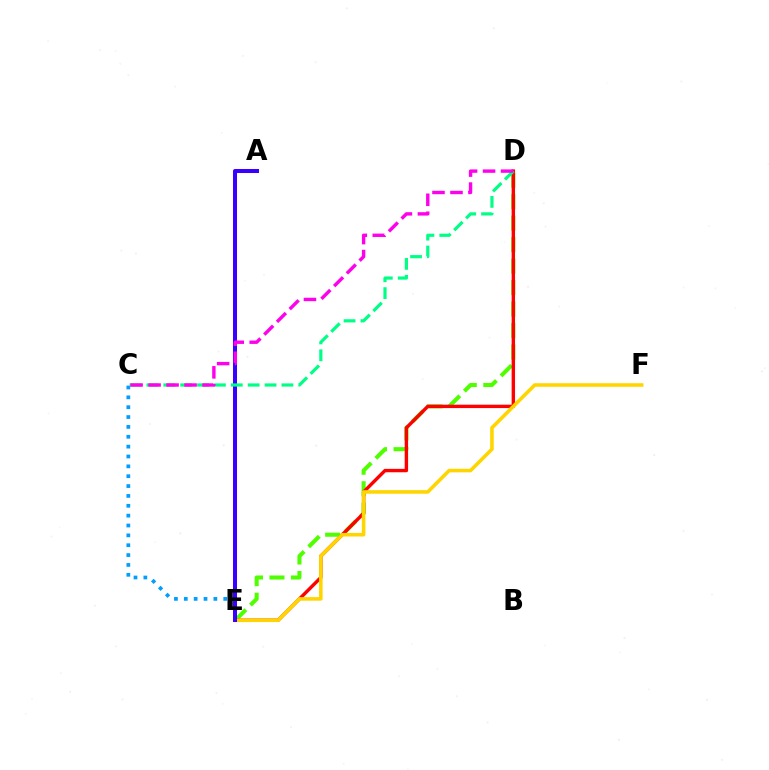{('C', 'E'): [{'color': '#009eff', 'line_style': 'dotted', 'thickness': 2.68}], ('D', 'E'): [{'color': '#4fff00', 'line_style': 'dashed', 'thickness': 2.92}, {'color': '#ff0000', 'line_style': 'solid', 'thickness': 2.45}], ('E', 'F'): [{'color': '#ffd500', 'line_style': 'solid', 'thickness': 2.57}], ('A', 'E'): [{'color': '#3700ff', 'line_style': 'solid', 'thickness': 2.91}], ('C', 'D'): [{'color': '#00ff86', 'line_style': 'dashed', 'thickness': 2.29}, {'color': '#ff00ed', 'line_style': 'dashed', 'thickness': 2.44}]}